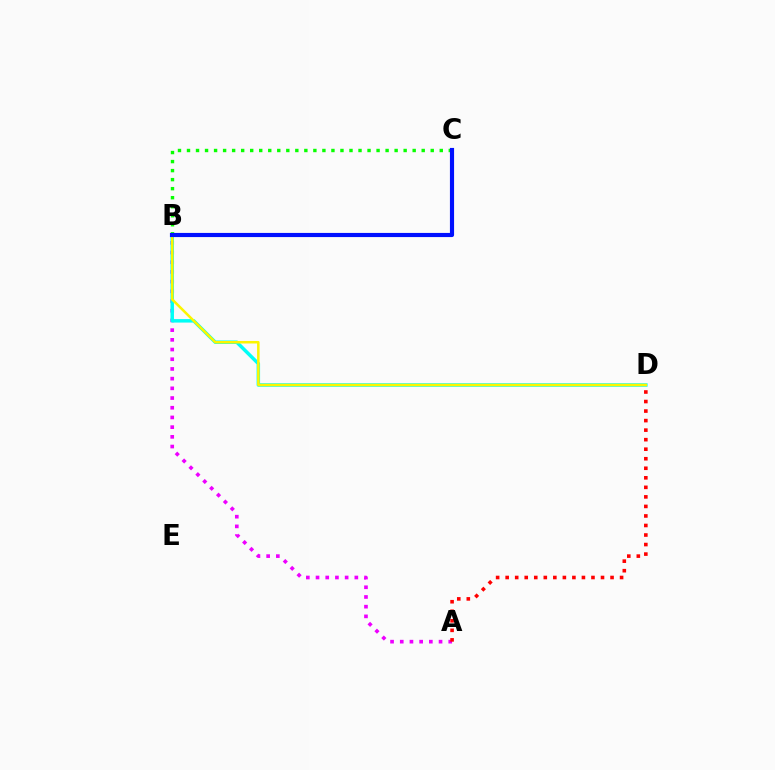{('A', 'B'): [{'color': '#ee00ff', 'line_style': 'dotted', 'thickness': 2.64}], ('B', 'D'): [{'color': '#00fff6', 'line_style': 'solid', 'thickness': 2.51}, {'color': '#fcf500', 'line_style': 'solid', 'thickness': 1.82}], ('A', 'D'): [{'color': '#ff0000', 'line_style': 'dotted', 'thickness': 2.59}], ('B', 'C'): [{'color': '#08ff00', 'line_style': 'dotted', 'thickness': 2.45}, {'color': '#0010ff', 'line_style': 'solid', 'thickness': 2.99}]}